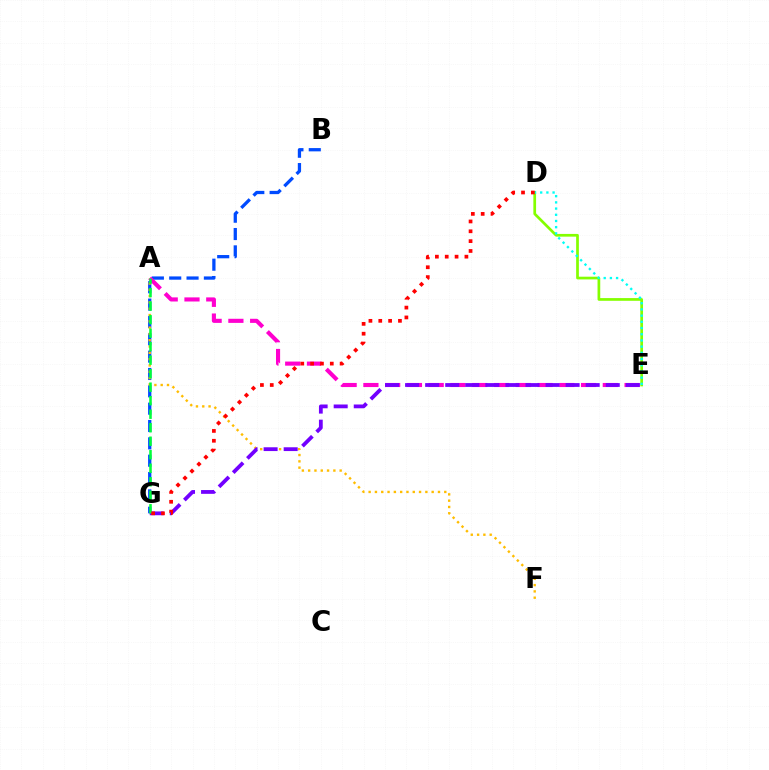{('B', 'G'): [{'color': '#004bff', 'line_style': 'dashed', 'thickness': 2.36}], ('D', 'E'): [{'color': '#84ff00', 'line_style': 'solid', 'thickness': 1.95}, {'color': '#00fff6', 'line_style': 'dotted', 'thickness': 1.68}], ('A', 'F'): [{'color': '#ffbd00', 'line_style': 'dotted', 'thickness': 1.71}], ('A', 'E'): [{'color': '#ff00cf', 'line_style': 'dashed', 'thickness': 2.96}], ('E', 'G'): [{'color': '#7200ff', 'line_style': 'dashed', 'thickness': 2.73}], ('A', 'G'): [{'color': '#00ff39', 'line_style': 'dashed', 'thickness': 1.84}], ('D', 'G'): [{'color': '#ff0000', 'line_style': 'dotted', 'thickness': 2.67}]}